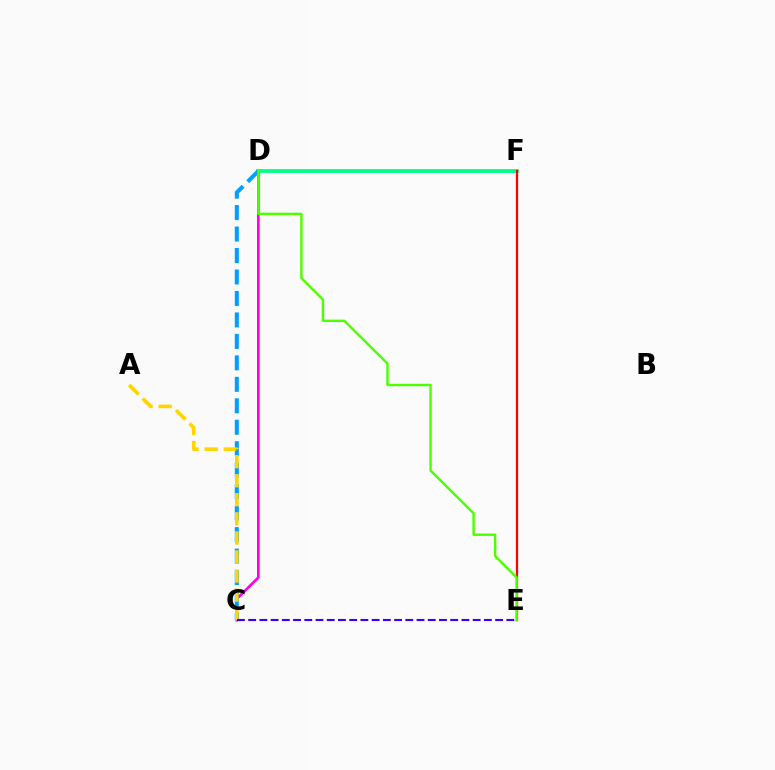{('C', 'D'): [{'color': '#ff00ed', 'line_style': 'solid', 'thickness': 1.89}, {'color': '#009eff', 'line_style': 'dashed', 'thickness': 2.92}], ('D', 'F'): [{'color': '#00ff86', 'line_style': 'solid', 'thickness': 2.7}], ('A', 'C'): [{'color': '#ffd500', 'line_style': 'dashed', 'thickness': 2.59}], ('C', 'E'): [{'color': '#3700ff', 'line_style': 'dashed', 'thickness': 1.52}], ('E', 'F'): [{'color': '#ff0000', 'line_style': 'solid', 'thickness': 1.62}], ('D', 'E'): [{'color': '#4fff00', 'line_style': 'solid', 'thickness': 1.74}]}